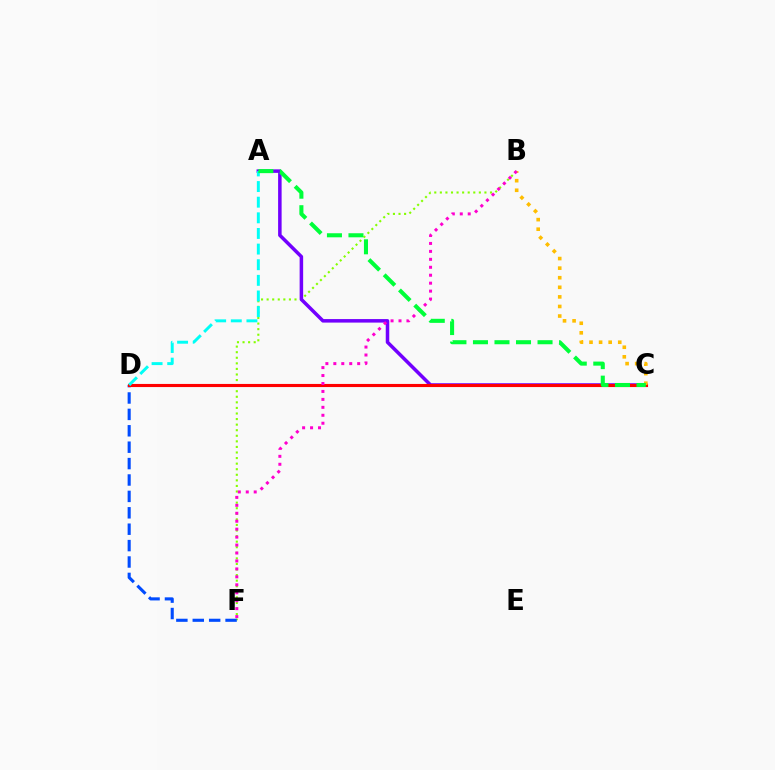{('B', 'F'): [{'color': '#84ff00', 'line_style': 'dotted', 'thickness': 1.51}, {'color': '#ff00cf', 'line_style': 'dotted', 'thickness': 2.16}], ('A', 'C'): [{'color': '#7200ff', 'line_style': 'solid', 'thickness': 2.53}, {'color': '#00ff39', 'line_style': 'dashed', 'thickness': 2.92}], ('D', 'F'): [{'color': '#004bff', 'line_style': 'dashed', 'thickness': 2.23}], ('C', 'D'): [{'color': '#ff0000', 'line_style': 'solid', 'thickness': 2.24}], ('B', 'C'): [{'color': '#ffbd00', 'line_style': 'dotted', 'thickness': 2.6}], ('A', 'D'): [{'color': '#00fff6', 'line_style': 'dashed', 'thickness': 2.12}]}